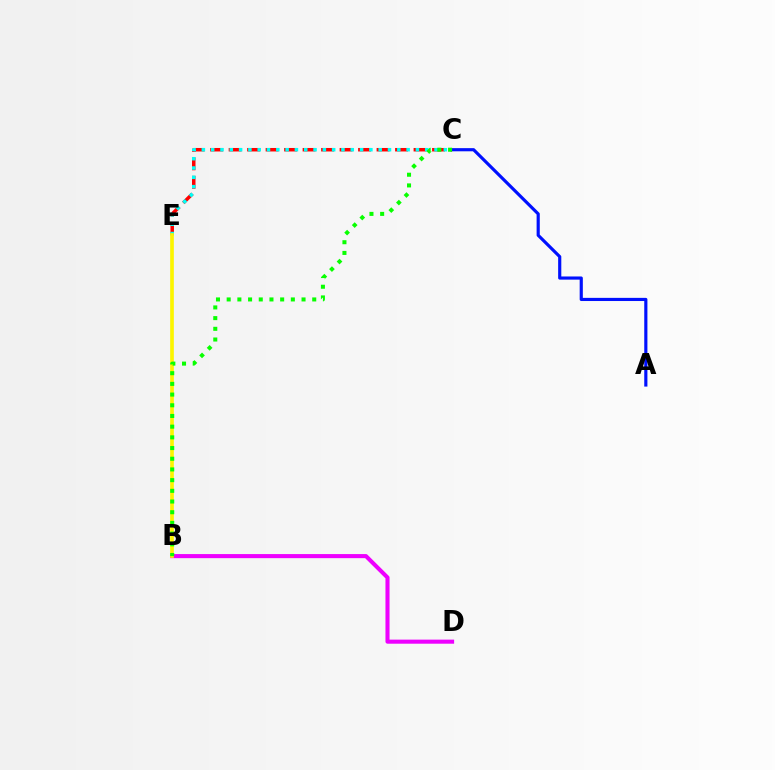{('C', 'E'): [{'color': '#ff0000', 'line_style': 'dashed', 'thickness': 2.51}, {'color': '#00fff6', 'line_style': 'dotted', 'thickness': 2.53}], ('A', 'C'): [{'color': '#0010ff', 'line_style': 'solid', 'thickness': 2.27}], ('B', 'D'): [{'color': '#ee00ff', 'line_style': 'solid', 'thickness': 2.94}], ('B', 'E'): [{'color': '#fcf500', 'line_style': 'solid', 'thickness': 2.64}], ('B', 'C'): [{'color': '#08ff00', 'line_style': 'dotted', 'thickness': 2.91}]}